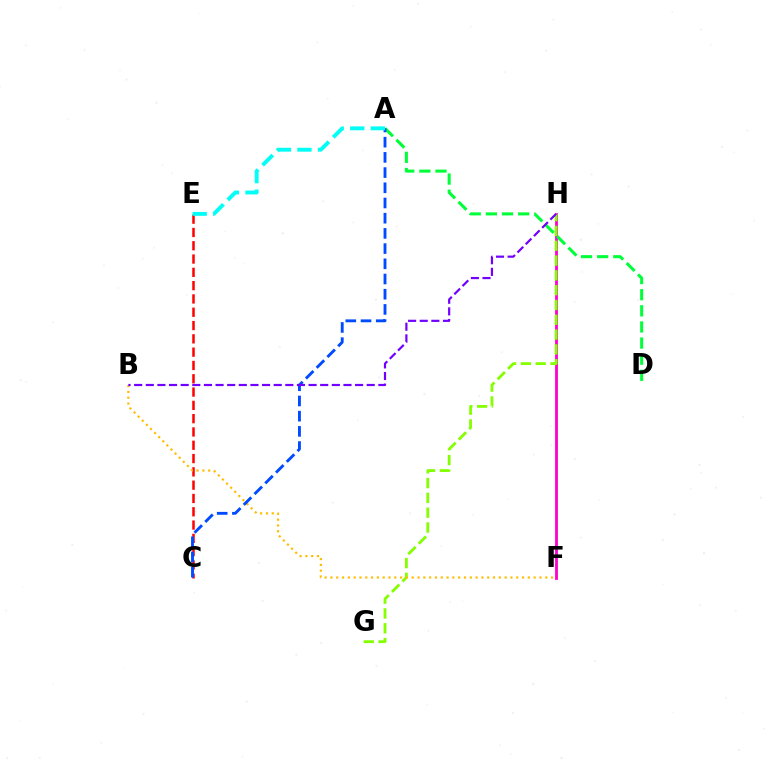{('F', 'H'): [{'color': '#ff00cf', 'line_style': 'solid', 'thickness': 2.04}], ('C', 'E'): [{'color': '#ff0000', 'line_style': 'dashed', 'thickness': 1.81}], ('G', 'H'): [{'color': '#84ff00', 'line_style': 'dashed', 'thickness': 2.01}], ('B', 'F'): [{'color': '#ffbd00', 'line_style': 'dotted', 'thickness': 1.58}], ('A', 'D'): [{'color': '#00ff39', 'line_style': 'dashed', 'thickness': 2.19}], ('A', 'C'): [{'color': '#004bff', 'line_style': 'dashed', 'thickness': 2.07}], ('B', 'H'): [{'color': '#7200ff', 'line_style': 'dashed', 'thickness': 1.58}], ('A', 'E'): [{'color': '#00fff6', 'line_style': 'dashed', 'thickness': 2.79}]}